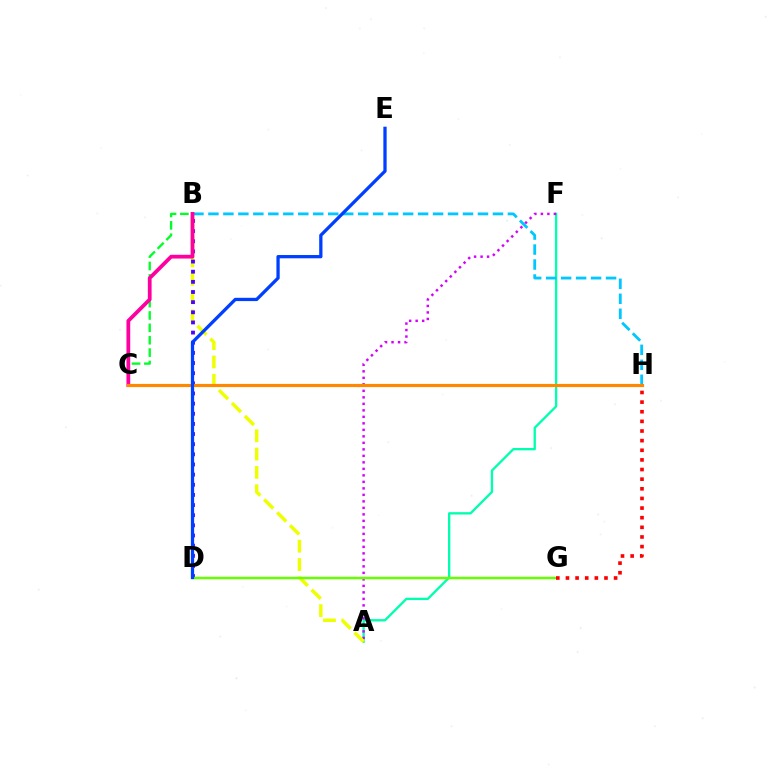{('A', 'F'): [{'color': '#00ffaf', 'line_style': 'solid', 'thickness': 1.68}, {'color': '#d600ff', 'line_style': 'dotted', 'thickness': 1.77}], ('B', 'C'): [{'color': '#00ff27', 'line_style': 'dashed', 'thickness': 1.68}, {'color': '#ff00a0', 'line_style': 'solid', 'thickness': 2.71}], ('B', 'H'): [{'color': '#00c7ff', 'line_style': 'dashed', 'thickness': 2.03}], ('A', 'B'): [{'color': '#eeff00', 'line_style': 'dashed', 'thickness': 2.49}], ('B', 'D'): [{'color': '#4f00ff', 'line_style': 'dotted', 'thickness': 2.76}], ('D', 'G'): [{'color': '#66ff00', 'line_style': 'solid', 'thickness': 1.79}], ('C', 'H'): [{'color': '#ff8800', 'line_style': 'solid', 'thickness': 2.28}], ('G', 'H'): [{'color': '#ff0000', 'line_style': 'dotted', 'thickness': 2.62}], ('D', 'E'): [{'color': '#003fff', 'line_style': 'solid', 'thickness': 2.36}]}